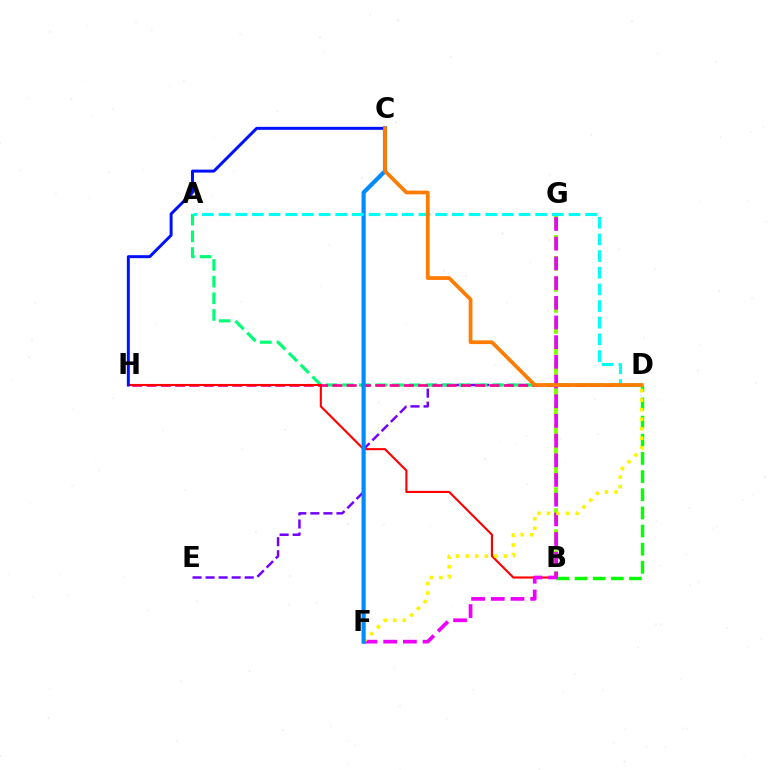{('D', 'E'): [{'color': '#7200ff', 'line_style': 'dashed', 'thickness': 1.77}], ('A', 'D'): [{'color': '#00ff74', 'line_style': 'dashed', 'thickness': 2.26}, {'color': '#00fff6', 'line_style': 'dashed', 'thickness': 2.26}], ('D', 'H'): [{'color': '#ff0094', 'line_style': 'dashed', 'thickness': 1.94}], ('B', 'D'): [{'color': '#08ff00', 'line_style': 'dashed', 'thickness': 2.47}], ('B', 'G'): [{'color': '#84ff00', 'line_style': 'dashed', 'thickness': 2.86}], ('B', 'H'): [{'color': '#ff0000', 'line_style': 'solid', 'thickness': 1.53}], ('F', 'G'): [{'color': '#ee00ff', 'line_style': 'dashed', 'thickness': 2.68}], ('D', 'F'): [{'color': '#fcf500', 'line_style': 'dotted', 'thickness': 2.59}], ('C', 'F'): [{'color': '#008cff', 'line_style': 'solid', 'thickness': 3.0}], ('C', 'H'): [{'color': '#0010ff', 'line_style': 'solid', 'thickness': 2.14}], ('C', 'D'): [{'color': '#ff7c00', 'line_style': 'solid', 'thickness': 2.69}]}